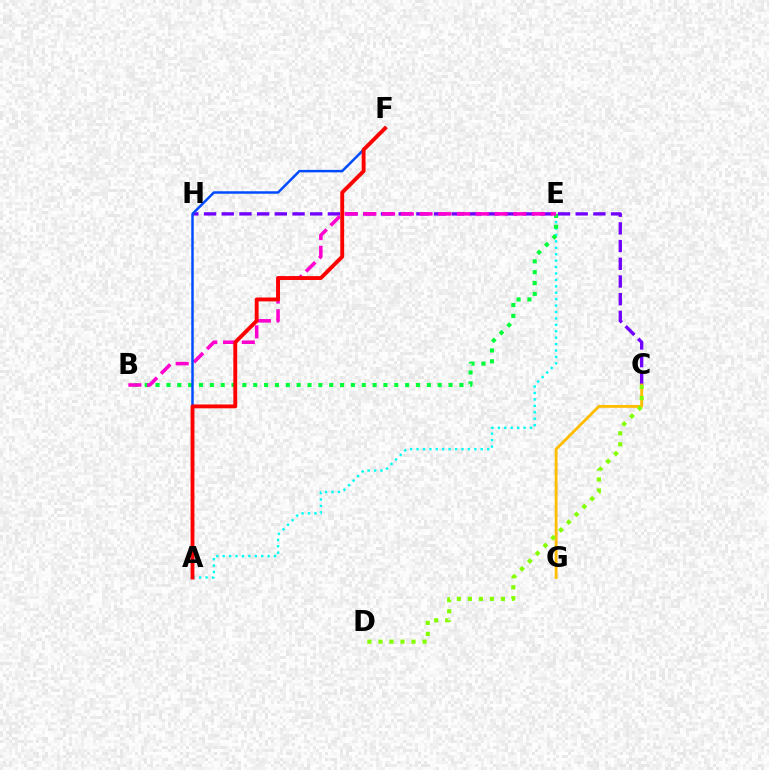{('A', 'E'): [{'color': '#00fff6', 'line_style': 'dotted', 'thickness': 1.74}], ('B', 'E'): [{'color': '#00ff39', 'line_style': 'dotted', 'thickness': 2.95}, {'color': '#ff00cf', 'line_style': 'dashed', 'thickness': 2.55}], ('C', 'H'): [{'color': '#7200ff', 'line_style': 'dashed', 'thickness': 2.4}], ('C', 'G'): [{'color': '#ffbd00', 'line_style': 'solid', 'thickness': 2.05}], ('A', 'F'): [{'color': '#004bff', 'line_style': 'solid', 'thickness': 1.78}, {'color': '#ff0000', 'line_style': 'solid', 'thickness': 2.78}], ('C', 'D'): [{'color': '#84ff00', 'line_style': 'dotted', 'thickness': 2.99}]}